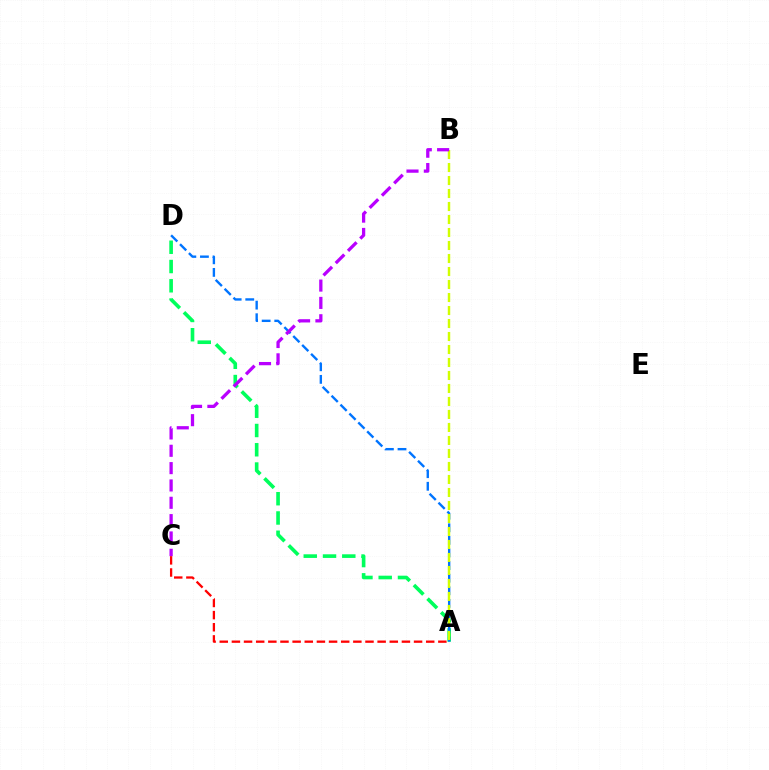{('A', 'D'): [{'color': '#00ff5c', 'line_style': 'dashed', 'thickness': 2.62}, {'color': '#0074ff', 'line_style': 'dashed', 'thickness': 1.71}], ('A', 'C'): [{'color': '#ff0000', 'line_style': 'dashed', 'thickness': 1.65}], ('A', 'B'): [{'color': '#d1ff00', 'line_style': 'dashed', 'thickness': 1.77}], ('B', 'C'): [{'color': '#b900ff', 'line_style': 'dashed', 'thickness': 2.35}]}